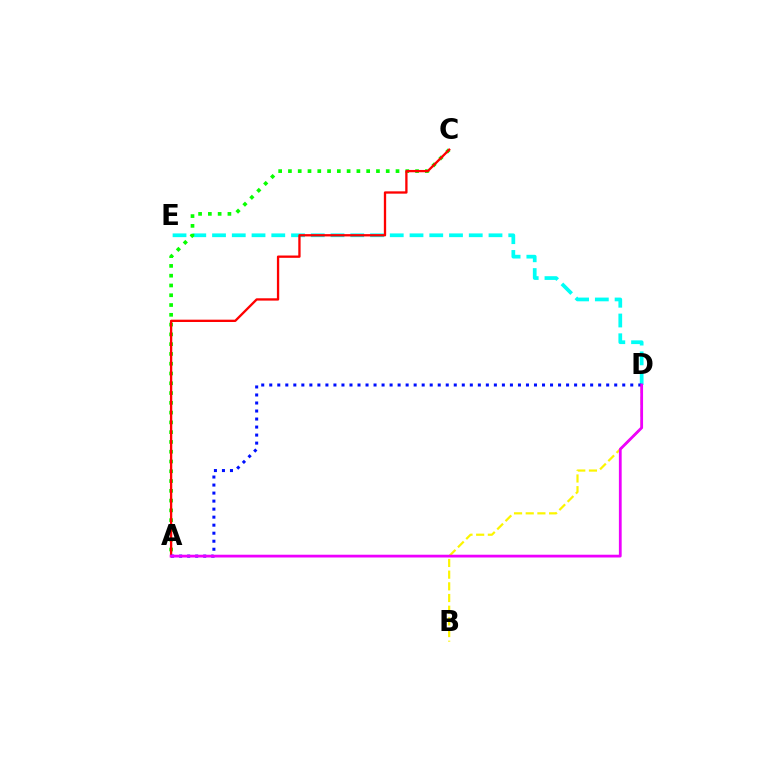{('D', 'E'): [{'color': '#00fff6', 'line_style': 'dashed', 'thickness': 2.68}], ('A', 'C'): [{'color': '#08ff00', 'line_style': 'dotted', 'thickness': 2.66}, {'color': '#ff0000', 'line_style': 'solid', 'thickness': 1.67}], ('B', 'D'): [{'color': '#fcf500', 'line_style': 'dashed', 'thickness': 1.59}], ('A', 'D'): [{'color': '#0010ff', 'line_style': 'dotted', 'thickness': 2.18}, {'color': '#ee00ff', 'line_style': 'solid', 'thickness': 2.0}]}